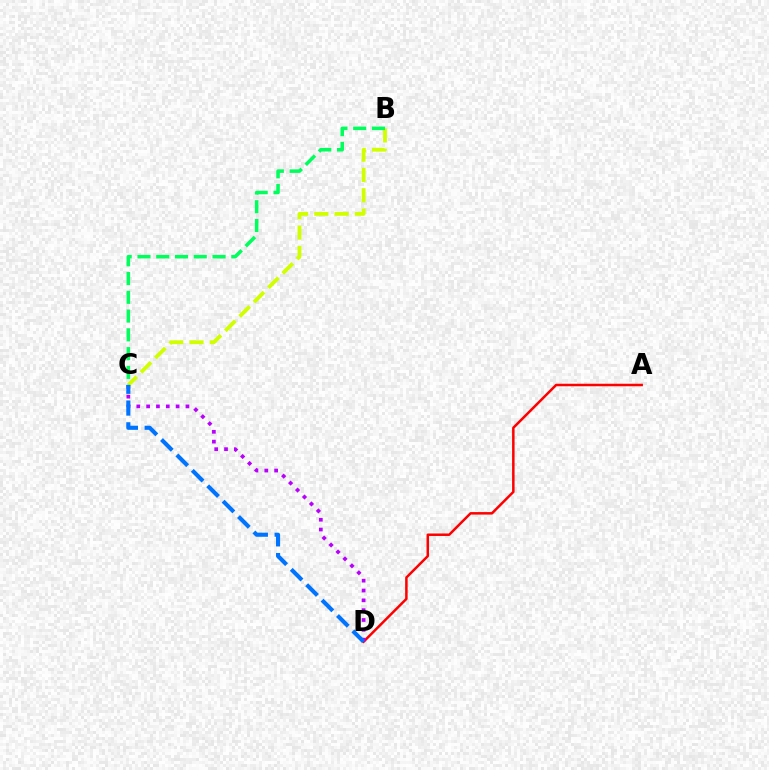{('B', 'C'): [{'color': '#d1ff00', 'line_style': 'dashed', 'thickness': 2.76}, {'color': '#00ff5c', 'line_style': 'dashed', 'thickness': 2.55}], ('A', 'D'): [{'color': '#ff0000', 'line_style': 'solid', 'thickness': 1.8}], ('C', 'D'): [{'color': '#b900ff', 'line_style': 'dotted', 'thickness': 2.67}, {'color': '#0074ff', 'line_style': 'dashed', 'thickness': 2.96}]}